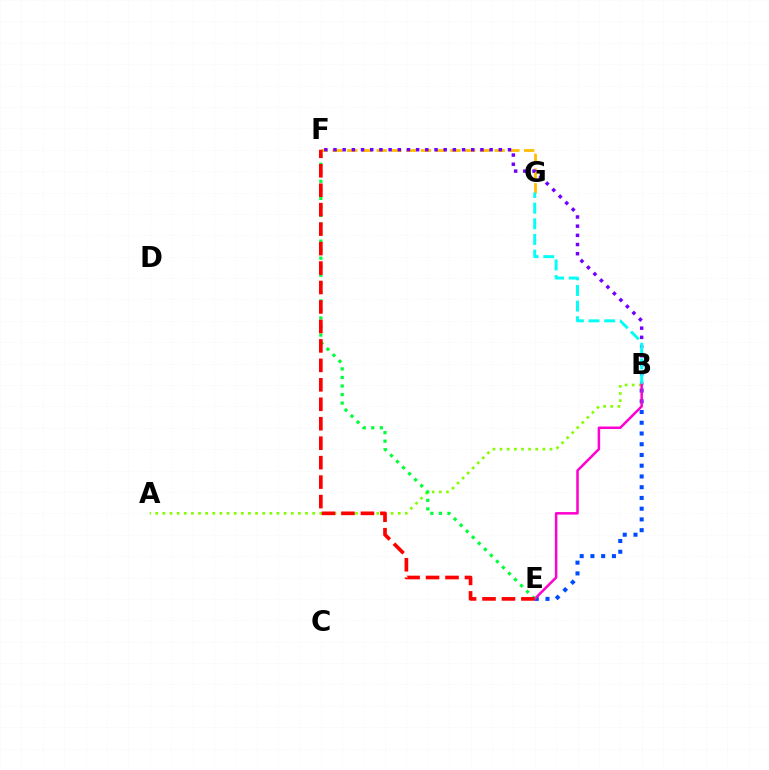{('B', 'E'): [{'color': '#004bff', 'line_style': 'dotted', 'thickness': 2.92}, {'color': '#ff00cf', 'line_style': 'solid', 'thickness': 1.8}], ('F', 'G'): [{'color': '#ffbd00', 'line_style': 'dashed', 'thickness': 2.0}], ('B', 'F'): [{'color': '#7200ff', 'line_style': 'dotted', 'thickness': 2.5}], ('B', 'G'): [{'color': '#00fff6', 'line_style': 'dashed', 'thickness': 2.12}], ('A', 'B'): [{'color': '#84ff00', 'line_style': 'dotted', 'thickness': 1.94}], ('E', 'F'): [{'color': '#00ff39', 'line_style': 'dotted', 'thickness': 2.32}, {'color': '#ff0000', 'line_style': 'dashed', 'thickness': 2.64}]}